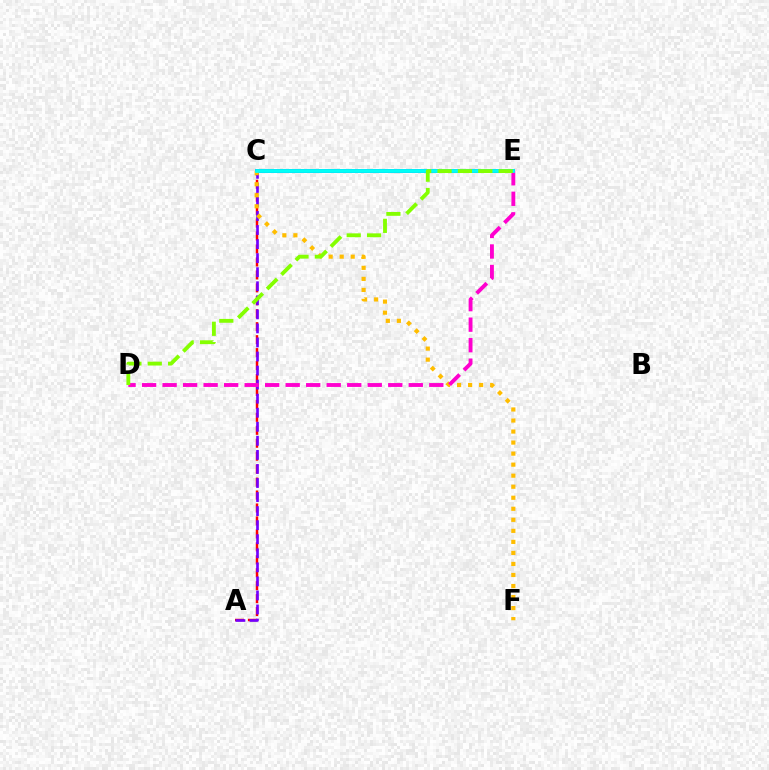{('C', 'E'): [{'color': '#004bff', 'line_style': 'solid', 'thickness': 2.66}, {'color': '#00ff39', 'line_style': 'solid', 'thickness': 1.53}, {'color': '#00fff6', 'line_style': 'solid', 'thickness': 2.7}], ('A', 'C'): [{'color': '#ff0000', 'line_style': 'dashed', 'thickness': 1.76}, {'color': '#7200ff', 'line_style': 'dashed', 'thickness': 1.91}], ('C', 'F'): [{'color': '#ffbd00', 'line_style': 'dotted', 'thickness': 3.0}], ('D', 'E'): [{'color': '#ff00cf', 'line_style': 'dashed', 'thickness': 2.79}, {'color': '#84ff00', 'line_style': 'dashed', 'thickness': 2.77}]}